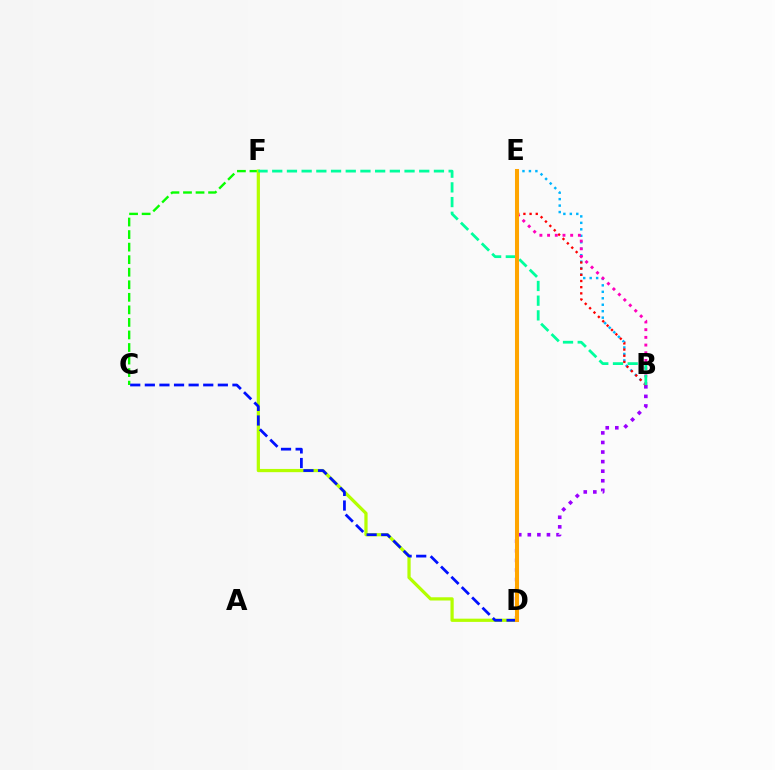{('B', 'D'): [{'color': '#9b00ff', 'line_style': 'dotted', 'thickness': 2.6}], ('B', 'E'): [{'color': '#00b5ff', 'line_style': 'dotted', 'thickness': 1.76}, {'color': '#ff0000', 'line_style': 'dotted', 'thickness': 1.68}, {'color': '#ff00bd', 'line_style': 'dotted', 'thickness': 2.09}], ('C', 'F'): [{'color': '#08ff00', 'line_style': 'dashed', 'thickness': 1.7}], ('D', 'F'): [{'color': '#b3ff00', 'line_style': 'solid', 'thickness': 2.33}], ('C', 'D'): [{'color': '#0010ff', 'line_style': 'dashed', 'thickness': 1.98}], ('B', 'F'): [{'color': '#00ff9d', 'line_style': 'dashed', 'thickness': 2.0}], ('D', 'E'): [{'color': '#ffa500', 'line_style': 'solid', 'thickness': 2.92}]}